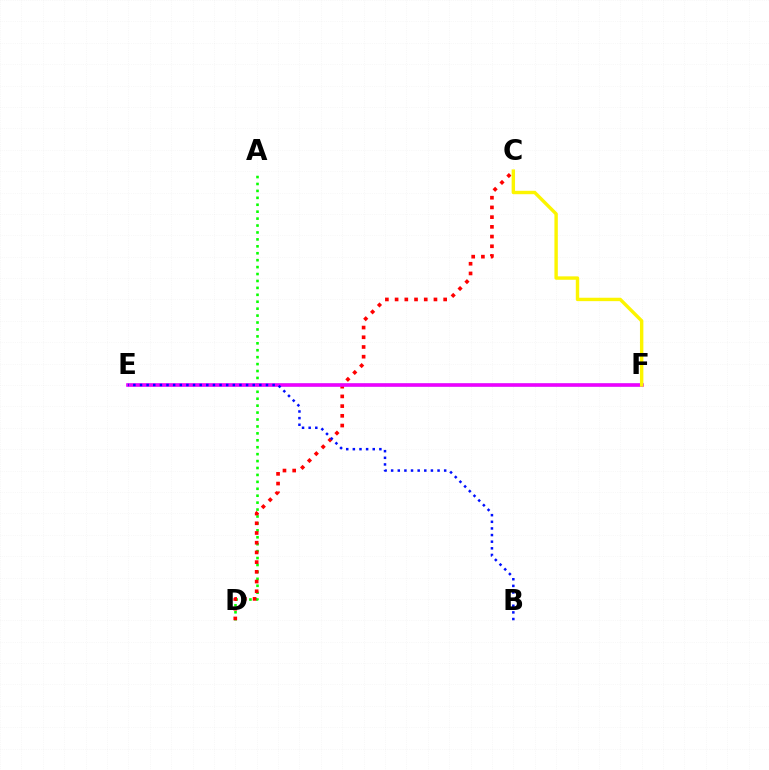{('E', 'F'): [{'color': '#00fff6', 'line_style': 'solid', 'thickness': 1.8}, {'color': '#ee00ff', 'line_style': 'solid', 'thickness': 2.59}], ('A', 'D'): [{'color': '#08ff00', 'line_style': 'dotted', 'thickness': 1.88}], ('C', 'D'): [{'color': '#ff0000', 'line_style': 'dotted', 'thickness': 2.64}], ('C', 'F'): [{'color': '#fcf500', 'line_style': 'solid', 'thickness': 2.45}], ('B', 'E'): [{'color': '#0010ff', 'line_style': 'dotted', 'thickness': 1.8}]}